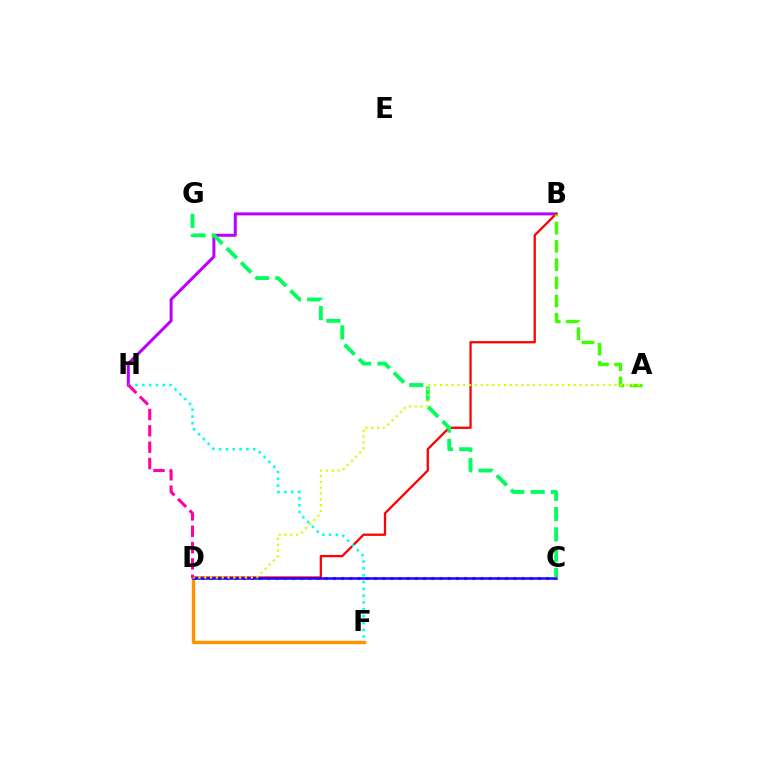{('D', 'F'): [{'color': '#ff9400', 'line_style': 'solid', 'thickness': 2.45}], ('B', 'H'): [{'color': '#b900ff', 'line_style': 'solid', 'thickness': 2.16}], ('C', 'D'): [{'color': '#0074ff', 'line_style': 'dotted', 'thickness': 2.23}, {'color': '#2500ff', 'line_style': 'solid', 'thickness': 1.82}], ('B', 'D'): [{'color': '#ff0000', 'line_style': 'solid', 'thickness': 1.65}], ('A', 'B'): [{'color': '#3dff00', 'line_style': 'dashed', 'thickness': 2.48}], ('C', 'G'): [{'color': '#00ff5c', 'line_style': 'dashed', 'thickness': 2.76}], ('A', 'D'): [{'color': '#d1ff00', 'line_style': 'dotted', 'thickness': 1.58}], ('F', 'H'): [{'color': '#00fff6', 'line_style': 'dotted', 'thickness': 1.85}], ('D', 'H'): [{'color': '#ff00ac', 'line_style': 'dashed', 'thickness': 2.22}]}